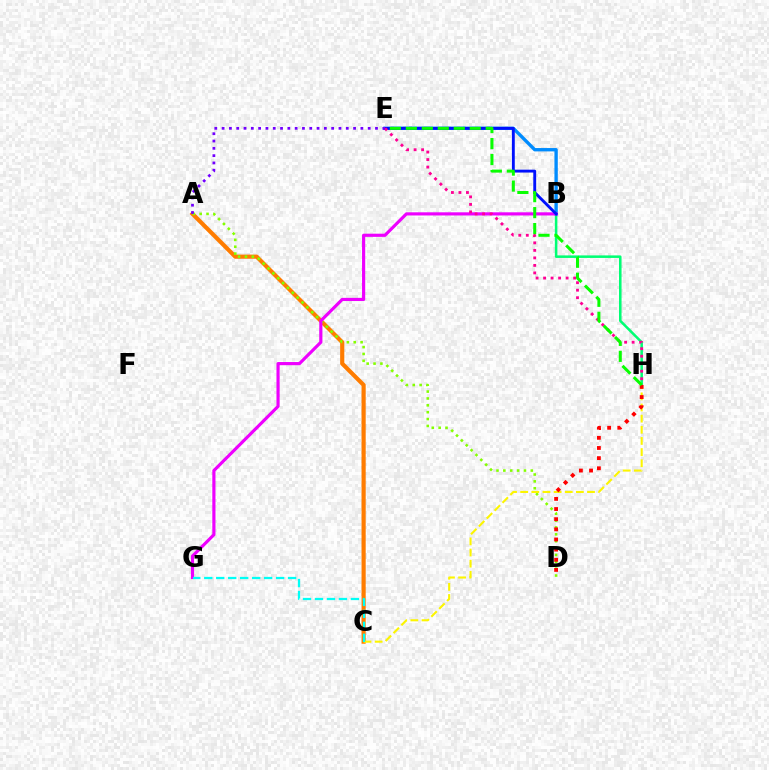{('A', 'C'): [{'color': '#ff7c00', 'line_style': 'solid', 'thickness': 3.0}], ('A', 'D'): [{'color': '#84ff00', 'line_style': 'dotted', 'thickness': 1.87}], ('B', 'H'): [{'color': '#00ff74', 'line_style': 'solid', 'thickness': 1.83}], ('B', 'E'): [{'color': '#008cff', 'line_style': 'solid', 'thickness': 2.41}, {'color': '#0010ff', 'line_style': 'solid', 'thickness': 2.07}], ('C', 'H'): [{'color': '#fcf500', 'line_style': 'dashed', 'thickness': 1.51}], ('B', 'G'): [{'color': '#ee00ff', 'line_style': 'solid', 'thickness': 2.28}], ('E', 'H'): [{'color': '#ff0094', 'line_style': 'dotted', 'thickness': 2.04}, {'color': '#08ff00', 'line_style': 'dashed', 'thickness': 2.17}], ('D', 'H'): [{'color': '#ff0000', 'line_style': 'dotted', 'thickness': 2.76}], ('A', 'E'): [{'color': '#7200ff', 'line_style': 'dotted', 'thickness': 1.98}], ('C', 'G'): [{'color': '#00fff6', 'line_style': 'dashed', 'thickness': 1.63}]}